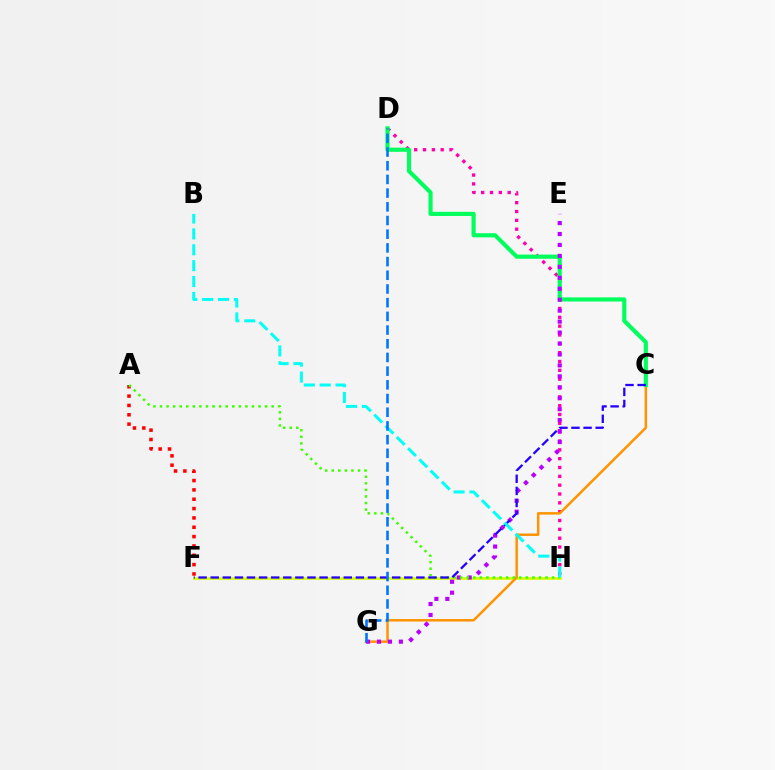{('A', 'F'): [{'color': '#ff0000', 'line_style': 'dotted', 'thickness': 2.54}], ('D', 'H'): [{'color': '#ff00ac', 'line_style': 'dotted', 'thickness': 2.4}], ('F', 'H'): [{'color': '#d1ff00', 'line_style': 'solid', 'thickness': 1.92}], ('C', 'G'): [{'color': '#ff9400', 'line_style': 'solid', 'thickness': 1.8}], ('C', 'D'): [{'color': '#00ff5c', 'line_style': 'solid', 'thickness': 2.98}], ('E', 'G'): [{'color': '#b900ff', 'line_style': 'dotted', 'thickness': 2.97}], ('A', 'H'): [{'color': '#3dff00', 'line_style': 'dotted', 'thickness': 1.78}], ('C', 'F'): [{'color': '#2500ff', 'line_style': 'dashed', 'thickness': 1.64}], ('B', 'H'): [{'color': '#00fff6', 'line_style': 'dashed', 'thickness': 2.16}], ('D', 'G'): [{'color': '#0074ff', 'line_style': 'dashed', 'thickness': 1.86}]}